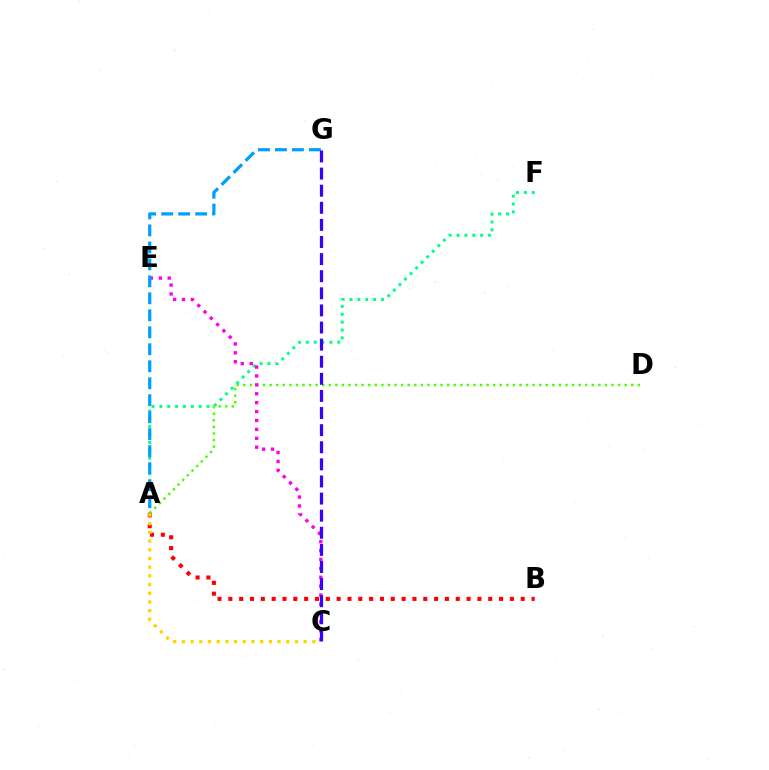{('A', 'F'): [{'color': '#00ff86', 'line_style': 'dotted', 'thickness': 2.14}], ('A', 'D'): [{'color': '#4fff00', 'line_style': 'dotted', 'thickness': 1.79}], ('C', 'E'): [{'color': '#ff00ed', 'line_style': 'dotted', 'thickness': 2.42}], ('A', 'G'): [{'color': '#009eff', 'line_style': 'dashed', 'thickness': 2.31}], ('A', 'B'): [{'color': '#ff0000', 'line_style': 'dotted', 'thickness': 2.94}], ('C', 'G'): [{'color': '#3700ff', 'line_style': 'dashed', 'thickness': 2.32}], ('A', 'C'): [{'color': '#ffd500', 'line_style': 'dotted', 'thickness': 2.36}]}